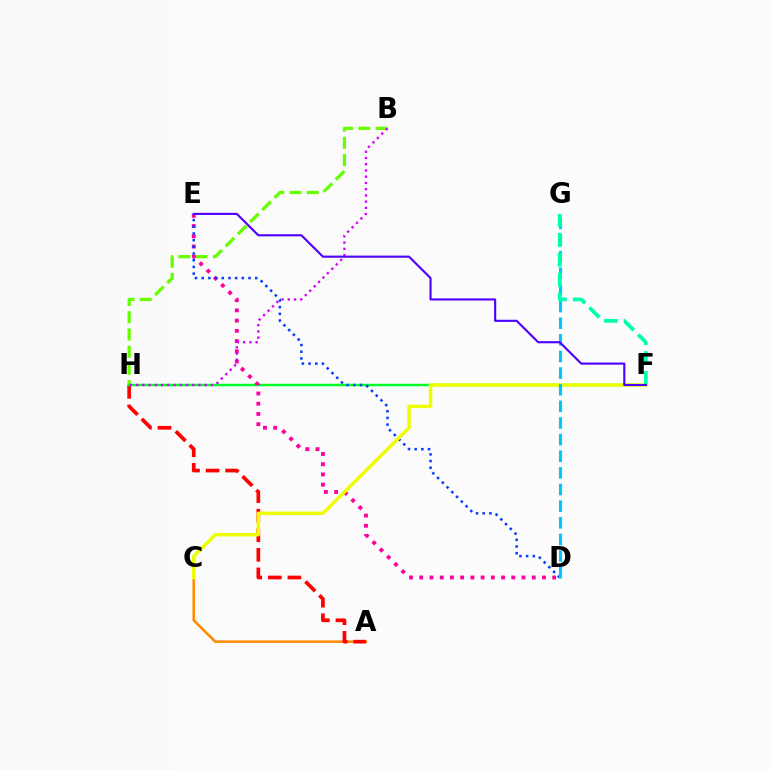{('A', 'C'): [{'color': '#ff8800', 'line_style': 'solid', 'thickness': 1.84}], ('A', 'H'): [{'color': '#ff0000', 'line_style': 'dashed', 'thickness': 2.66}], ('B', 'H'): [{'color': '#66ff00', 'line_style': 'dashed', 'thickness': 2.34}, {'color': '#d600ff', 'line_style': 'dotted', 'thickness': 1.69}], ('F', 'H'): [{'color': '#00ff27', 'line_style': 'solid', 'thickness': 1.75}], ('D', 'E'): [{'color': '#ff00a0', 'line_style': 'dotted', 'thickness': 2.78}, {'color': '#003fff', 'line_style': 'dotted', 'thickness': 1.82}], ('C', 'F'): [{'color': '#eeff00', 'line_style': 'solid', 'thickness': 2.49}], ('D', 'G'): [{'color': '#00c7ff', 'line_style': 'dashed', 'thickness': 2.26}], ('F', 'G'): [{'color': '#00ffaf', 'line_style': 'dashed', 'thickness': 2.71}], ('E', 'F'): [{'color': '#4f00ff', 'line_style': 'solid', 'thickness': 1.53}]}